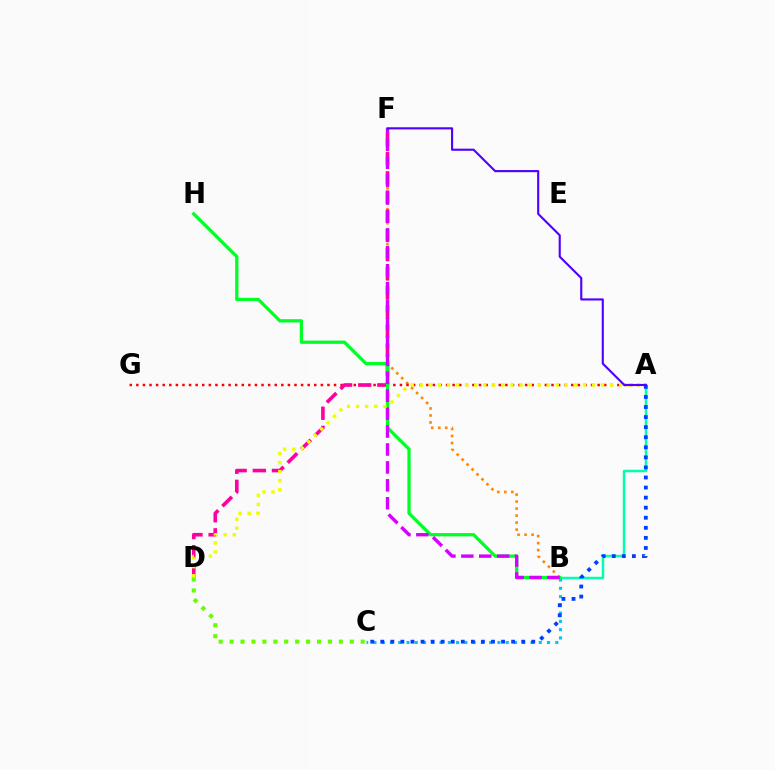{('A', 'B'): [{'color': '#00ffaf', 'line_style': 'solid', 'thickness': 1.78}], ('B', 'C'): [{'color': '#00c7ff', 'line_style': 'dotted', 'thickness': 2.25}], ('B', 'F'): [{'color': '#ff8800', 'line_style': 'dotted', 'thickness': 1.9}, {'color': '#d600ff', 'line_style': 'dashed', 'thickness': 2.43}], ('A', 'G'): [{'color': '#ff0000', 'line_style': 'dotted', 'thickness': 1.79}], ('D', 'F'): [{'color': '#ff00a0', 'line_style': 'dashed', 'thickness': 2.6}], ('A', 'C'): [{'color': '#003fff', 'line_style': 'dotted', 'thickness': 2.73}], ('C', 'D'): [{'color': '#66ff00', 'line_style': 'dotted', 'thickness': 2.97}], ('B', 'H'): [{'color': '#00ff27', 'line_style': 'solid', 'thickness': 2.35}], ('A', 'D'): [{'color': '#eeff00', 'line_style': 'dotted', 'thickness': 2.46}], ('A', 'F'): [{'color': '#4f00ff', 'line_style': 'solid', 'thickness': 1.53}]}